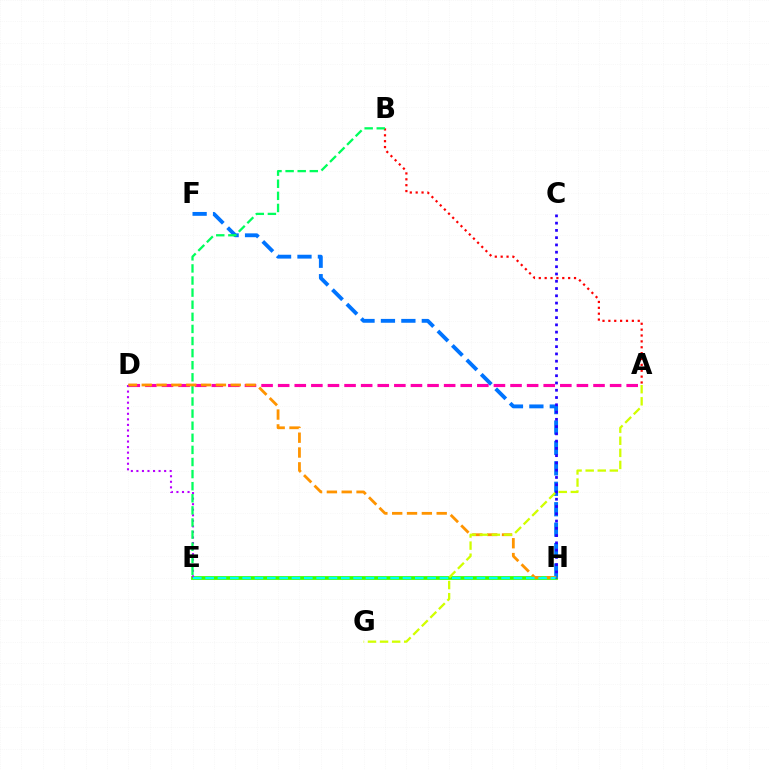{('A', 'B'): [{'color': '#ff0000', 'line_style': 'dotted', 'thickness': 1.6}], ('E', 'H'): [{'color': '#3dff00', 'line_style': 'solid', 'thickness': 2.71}, {'color': '#00fff6', 'line_style': 'dashed', 'thickness': 1.68}], ('A', 'D'): [{'color': '#ff00ac', 'line_style': 'dashed', 'thickness': 2.25}], ('D', 'E'): [{'color': '#b900ff', 'line_style': 'dotted', 'thickness': 1.51}], ('F', 'H'): [{'color': '#0074ff', 'line_style': 'dashed', 'thickness': 2.78}], ('B', 'E'): [{'color': '#00ff5c', 'line_style': 'dashed', 'thickness': 1.64}], ('D', 'H'): [{'color': '#ff9400', 'line_style': 'dashed', 'thickness': 2.02}], ('A', 'G'): [{'color': '#d1ff00', 'line_style': 'dashed', 'thickness': 1.64}], ('C', 'H'): [{'color': '#2500ff', 'line_style': 'dotted', 'thickness': 1.97}]}